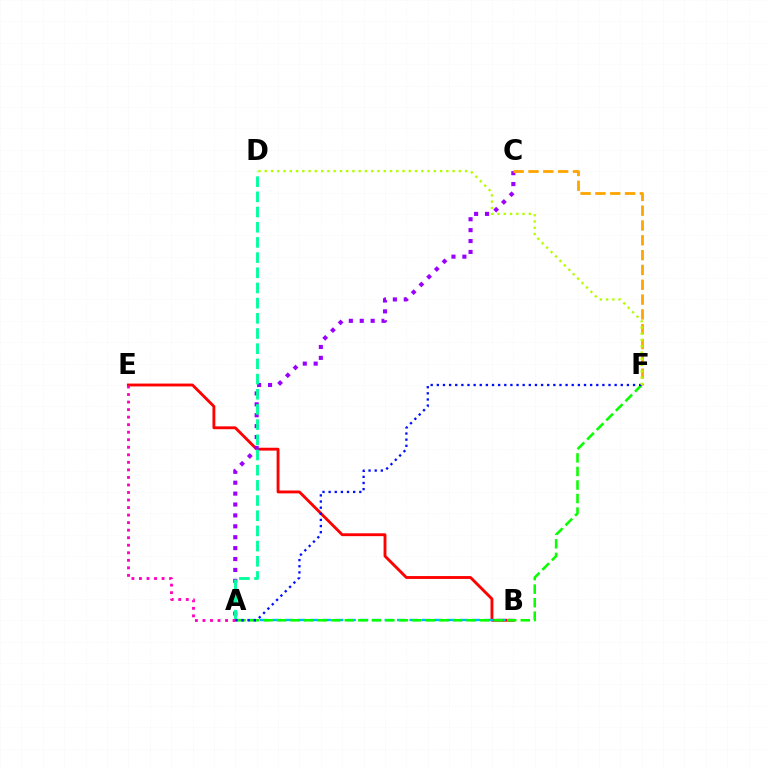{('B', 'E'): [{'color': '#ff0000', 'line_style': 'solid', 'thickness': 2.06}], ('A', 'C'): [{'color': '#9b00ff', 'line_style': 'dotted', 'thickness': 2.96}], ('A', 'B'): [{'color': '#00b5ff', 'line_style': 'dashed', 'thickness': 1.69}], ('A', 'D'): [{'color': '#00ff9d', 'line_style': 'dashed', 'thickness': 2.06}], ('A', 'E'): [{'color': '#ff00bd', 'line_style': 'dotted', 'thickness': 2.05}], ('A', 'F'): [{'color': '#08ff00', 'line_style': 'dashed', 'thickness': 1.84}, {'color': '#0010ff', 'line_style': 'dotted', 'thickness': 1.67}], ('C', 'F'): [{'color': '#ffa500', 'line_style': 'dashed', 'thickness': 2.01}], ('D', 'F'): [{'color': '#b3ff00', 'line_style': 'dotted', 'thickness': 1.7}]}